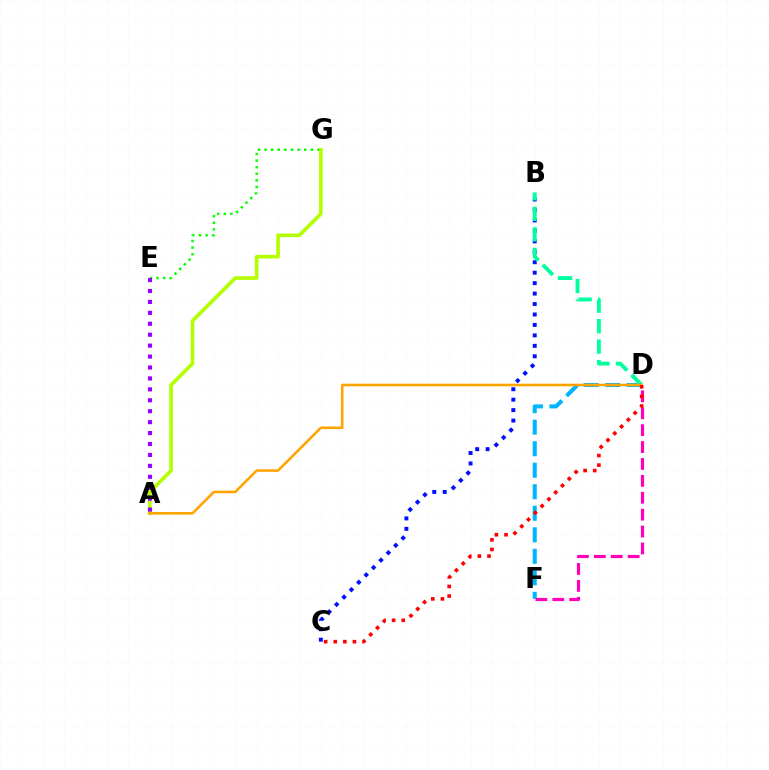{('D', 'F'): [{'color': '#00b5ff', 'line_style': 'dashed', 'thickness': 2.92}, {'color': '#ff00bd', 'line_style': 'dashed', 'thickness': 2.3}], ('E', 'G'): [{'color': '#08ff00', 'line_style': 'dotted', 'thickness': 1.79}], ('A', 'G'): [{'color': '#b3ff00', 'line_style': 'solid', 'thickness': 2.61}], ('B', 'C'): [{'color': '#0010ff', 'line_style': 'dotted', 'thickness': 2.84}], ('A', 'E'): [{'color': '#9b00ff', 'line_style': 'dotted', 'thickness': 2.97}], ('B', 'D'): [{'color': '#00ff9d', 'line_style': 'dashed', 'thickness': 2.78}], ('A', 'D'): [{'color': '#ffa500', 'line_style': 'solid', 'thickness': 1.87}], ('C', 'D'): [{'color': '#ff0000', 'line_style': 'dotted', 'thickness': 2.61}]}